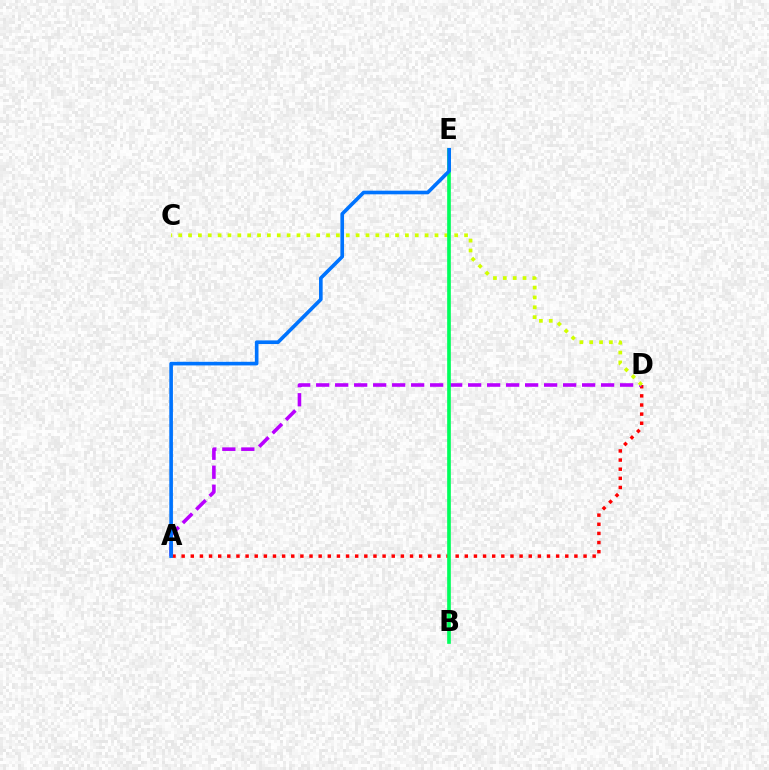{('A', 'D'): [{'color': '#ff0000', 'line_style': 'dotted', 'thickness': 2.48}, {'color': '#b900ff', 'line_style': 'dashed', 'thickness': 2.58}], ('C', 'D'): [{'color': '#d1ff00', 'line_style': 'dotted', 'thickness': 2.68}], ('B', 'E'): [{'color': '#00ff5c', 'line_style': 'solid', 'thickness': 2.65}], ('A', 'E'): [{'color': '#0074ff', 'line_style': 'solid', 'thickness': 2.62}]}